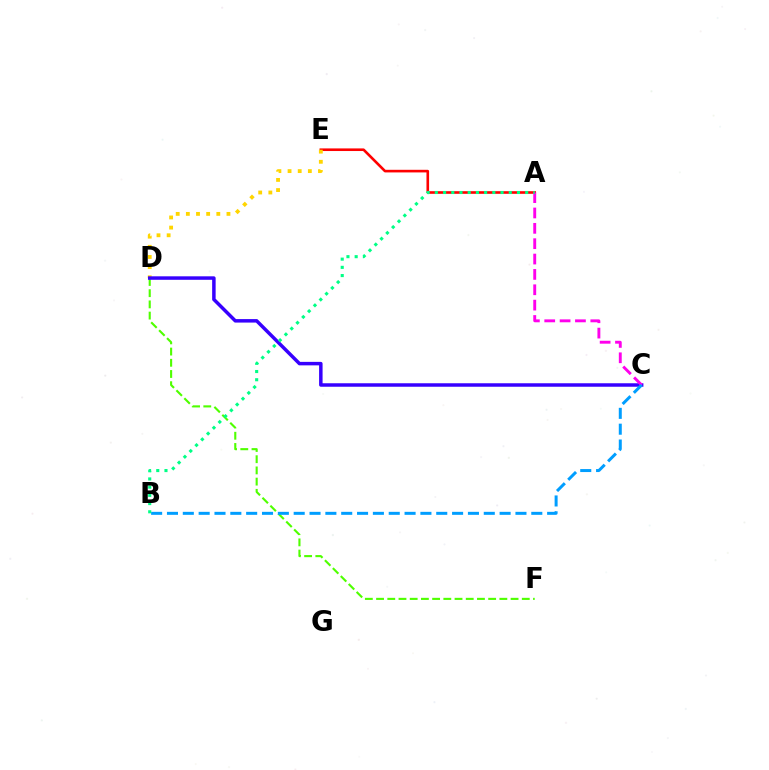{('A', 'E'): [{'color': '#ff0000', 'line_style': 'solid', 'thickness': 1.89}], ('D', 'F'): [{'color': '#4fff00', 'line_style': 'dashed', 'thickness': 1.52}], ('D', 'E'): [{'color': '#ffd500', 'line_style': 'dotted', 'thickness': 2.76}], ('C', 'D'): [{'color': '#3700ff', 'line_style': 'solid', 'thickness': 2.51}], ('A', 'C'): [{'color': '#ff00ed', 'line_style': 'dashed', 'thickness': 2.09}], ('B', 'C'): [{'color': '#009eff', 'line_style': 'dashed', 'thickness': 2.15}], ('A', 'B'): [{'color': '#00ff86', 'line_style': 'dotted', 'thickness': 2.23}]}